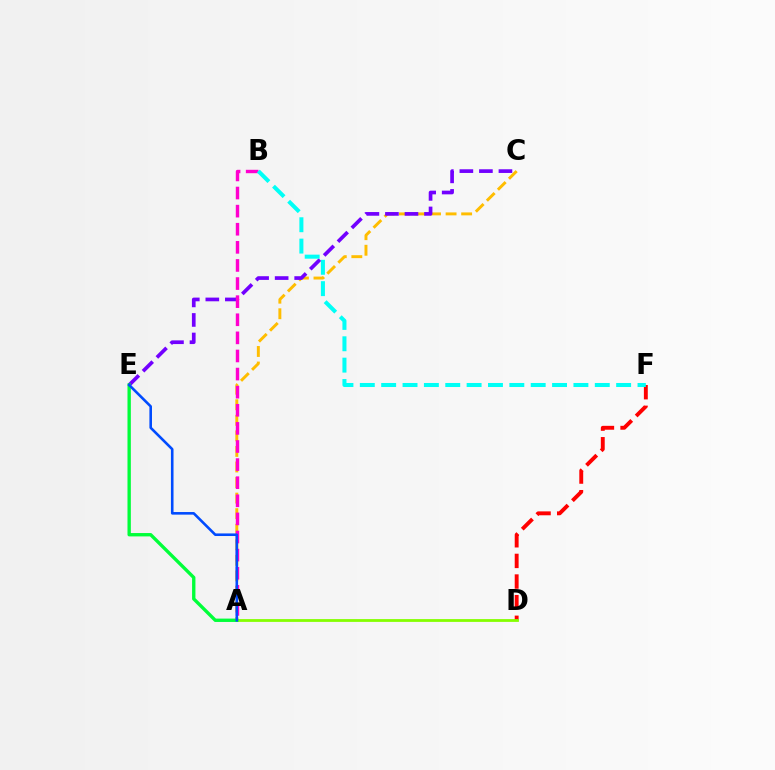{('A', 'C'): [{'color': '#ffbd00', 'line_style': 'dashed', 'thickness': 2.11}], ('D', 'F'): [{'color': '#ff0000', 'line_style': 'dashed', 'thickness': 2.8}], ('C', 'E'): [{'color': '#7200ff', 'line_style': 'dashed', 'thickness': 2.65}], ('A', 'D'): [{'color': '#84ff00', 'line_style': 'solid', 'thickness': 2.01}], ('A', 'E'): [{'color': '#00ff39', 'line_style': 'solid', 'thickness': 2.42}, {'color': '#004bff', 'line_style': 'solid', 'thickness': 1.87}], ('A', 'B'): [{'color': '#ff00cf', 'line_style': 'dashed', 'thickness': 2.46}], ('B', 'F'): [{'color': '#00fff6', 'line_style': 'dashed', 'thickness': 2.9}]}